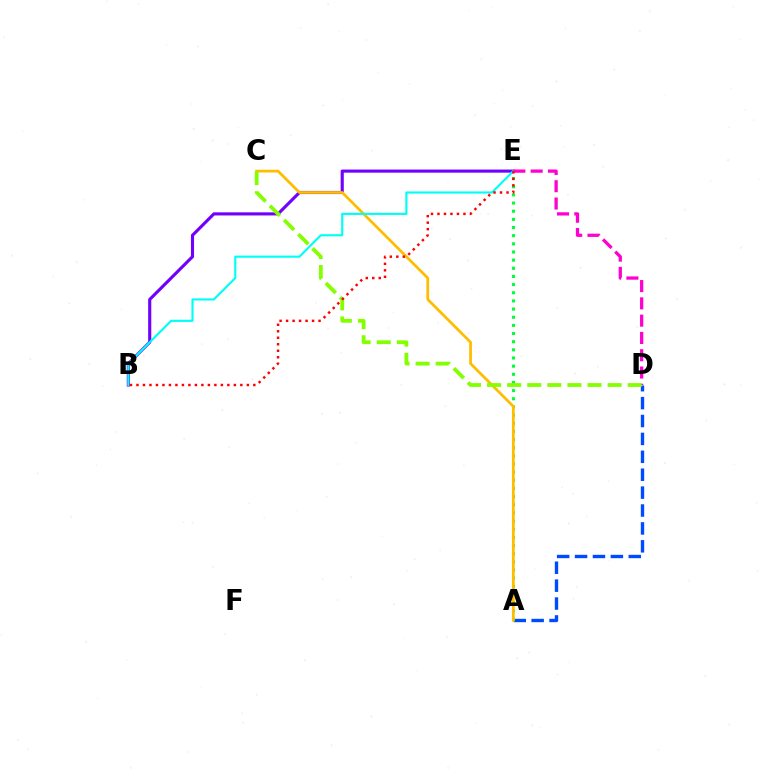{('A', 'D'): [{'color': '#004bff', 'line_style': 'dashed', 'thickness': 2.43}], ('B', 'E'): [{'color': '#7200ff', 'line_style': 'solid', 'thickness': 2.25}, {'color': '#00fff6', 'line_style': 'solid', 'thickness': 1.54}, {'color': '#ff0000', 'line_style': 'dotted', 'thickness': 1.76}], ('A', 'E'): [{'color': '#00ff39', 'line_style': 'dotted', 'thickness': 2.22}], ('A', 'C'): [{'color': '#ffbd00', 'line_style': 'solid', 'thickness': 1.98}], ('D', 'E'): [{'color': '#ff00cf', 'line_style': 'dashed', 'thickness': 2.35}], ('C', 'D'): [{'color': '#84ff00', 'line_style': 'dashed', 'thickness': 2.73}]}